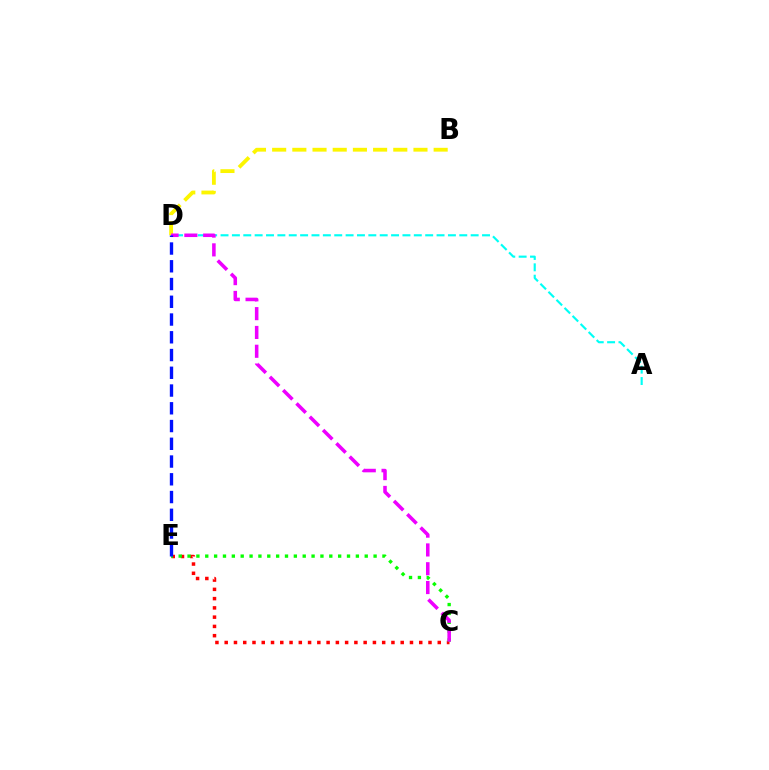{('A', 'D'): [{'color': '#00fff6', 'line_style': 'dashed', 'thickness': 1.54}], ('B', 'D'): [{'color': '#fcf500', 'line_style': 'dashed', 'thickness': 2.74}], ('C', 'E'): [{'color': '#ff0000', 'line_style': 'dotted', 'thickness': 2.52}, {'color': '#08ff00', 'line_style': 'dotted', 'thickness': 2.41}], ('C', 'D'): [{'color': '#ee00ff', 'line_style': 'dashed', 'thickness': 2.55}], ('D', 'E'): [{'color': '#0010ff', 'line_style': 'dashed', 'thickness': 2.41}]}